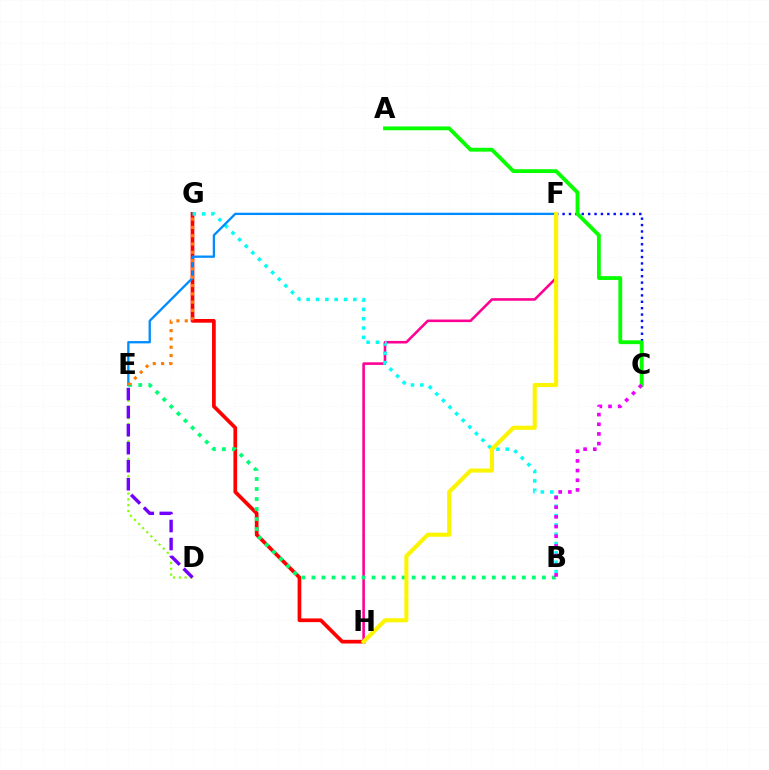{('C', 'F'): [{'color': '#0010ff', 'line_style': 'dotted', 'thickness': 1.74}], ('G', 'H'): [{'color': '#ff0000', 'line_style': 'solid', 'thickness': 2.67}], ('F', 'H'): [{'color': '#ff0094', 'line_style': 'solid', 'thickness': 1.86}, {'color': '#fcf500', 'line_style': 'solid', 'thickness': 2.94}], ('B', 'G'): [{'color': '#00fff6', 'line_style': 'dotted', 'thickness': 2.54}], ('E', 'F'): [{'color': '#008cff', 'line_style': 'solid', 'thickness': 1.66}], ('A', 'C'): [{'color': '#08ff00', 'line_style': 'solid', 'thickness': 2.76}], ('B', 'E'): [{'color': '#00ff74', 'line_style': 'dotted', 'thickness': 2.72}], ('E', 'G'): [{'color': '#ff7c00', 'line_style': 'dotted', 'thickness': 2.26}], ('B', 'C'): [{'color': '#ee00ff', 'line_style': 'dotted', 'thickness': 2.63}], ('D', 'E'): [{'color': '#84ff00', 'line_style': 'dotted', 'thickness': 1.58}, {'color': '#7200ff', 'line_style': 'dashed', 'thickness': 2.45}]}